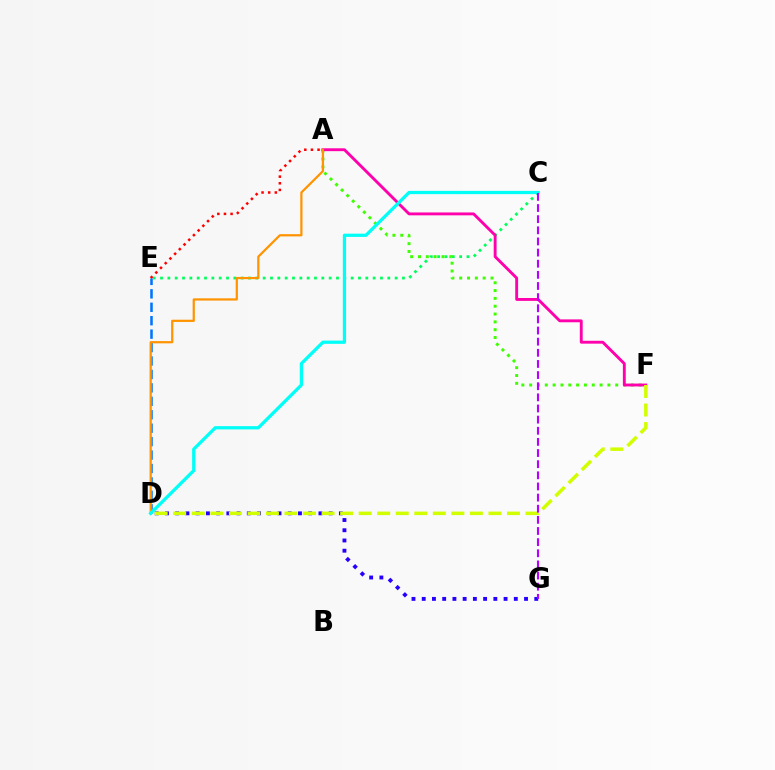{('D', 'G'): [{'color': '#2500ff', 'line_style': 'dotted', 'thickness': 2.78}], ('C', 'E'): [{'color': '#00ff5c', 'line_style': 'dotted', 'thickness': 1.99}], ('A', 'F'): [{'color': '#3dff00', 'line_style': 'dotted', 'thickness': 2.13}, {'color': '#ff00ac', 'line_style': 'solid', 'thickness': 2.07}], ('D', 'E'): [{'color': '#0074ff', 'line_style': 'dashed', 'thickness': 1.83}], ('A', 'E'): [{'color': '#ff0000', 'line_style': 'dotted', 'thickness': 1.8}], ('A', 'D'): [{'color': '#ff9400', 'line_style': 'solid', 'thickness': 1.6}], ('C', 'D'): [{'color': '#00fff6', 'line_style': 'solid', 'thickness': 2.34}], ('D', 'F'): [{'color': '#d1ff00', 'line_style': 'dashed', 'thickness': 2.52}], ('C', 'G'): [{'color': '#b900ff', 'line_style': 'dashed', 'thickness': 1.51}]}